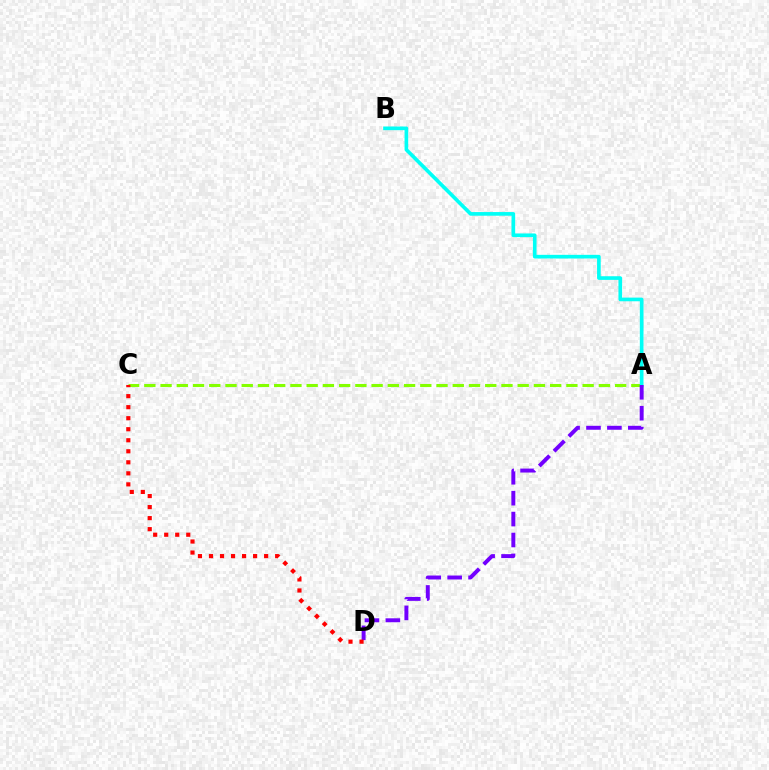{('A', 'C'): [{'color': '#84ff00', 'line_style': 'dashed', 'thickness': 2.21}], ('A', 'B'): [{'color': '#00fff6', 'line_style': 'solid', 'thickness': 2.63}], ('A', 'D'): [{'color': '#7200ff', 'line_style': 'dashed', 'thickness': 2.84}], ('C', 'D'): [{'color': '#ff0000', 'line_style': 'dotted', 'thickness': 3.0}]}